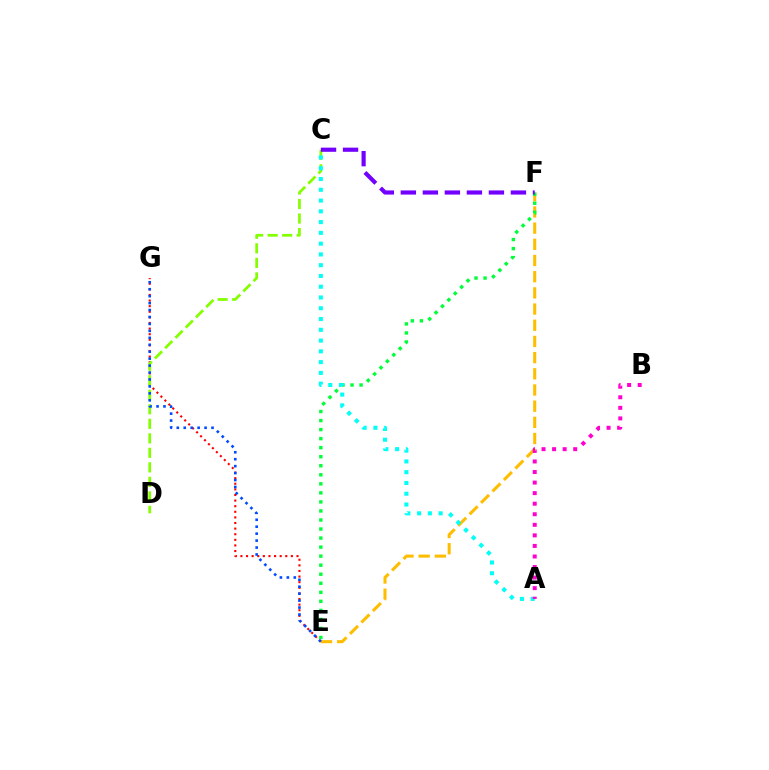{('E', 'F'): [{'color': '#ffbd00', 'line_style': 'dashed', 'thickness': 2.2}, {'color': '#00ff39', 'line_style': 'dotted', 'thickness': 2.46}], ('E', 'G'): [{'color': '#ff0000', 'line_style': 'dotted', 'thickness': 1.52}, {'color': '#004bff', 'line_style': 'dotted', 'thickness': 1.89}], ('C', 'D'): [{'color': '#84ff00', 'line_style': 'dashed', 'thickness': 1.97}], ('A', 'C'): [{'color': '#00fff6', 'line_style': 'dotted', 'thickness': 2.93}], ('A', 'B'): [{'color': '#ff00cf', 'line_style': 'dotted', 'thickness': 2.87}], ('C', 'F'): [{'color': '#7200ff', 'line_style': 'dashed', 'thickness': 2.99}]}